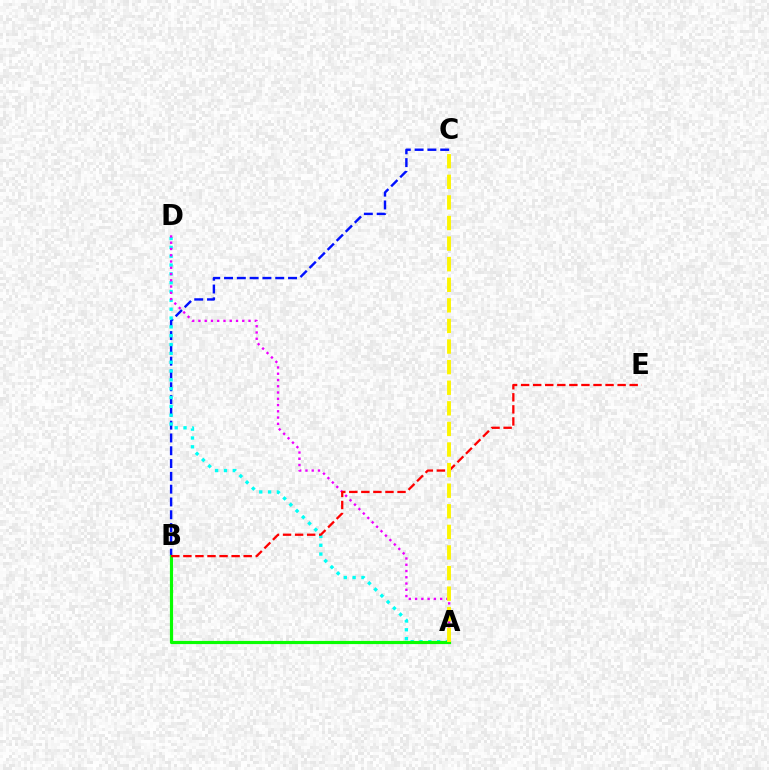{('B', 'C'): [{'color': '#0010ff', 'line_style': 'dashed', 'thickness': 1.74}], ('A', 'D'): [{'color': '#00fff6', 'line_style': 'dotted', 'thickness': 2.4}, {'color': '#ee00ff', 'line_style': 'dotted', 'thickness': 1.7}], ('A', 'B'): [{'color': '#08ff00', 'line_style': 'solid', 'thickness': 2.28}], ('B', 'E'): [{'color': '#ff0000', 'line_style': 'dashed', 'thickness': 1.64}], ('A', 'C'): [{'color': '#fcf500', 'line_style': 'dashed', 'thickness': 2.8}]}